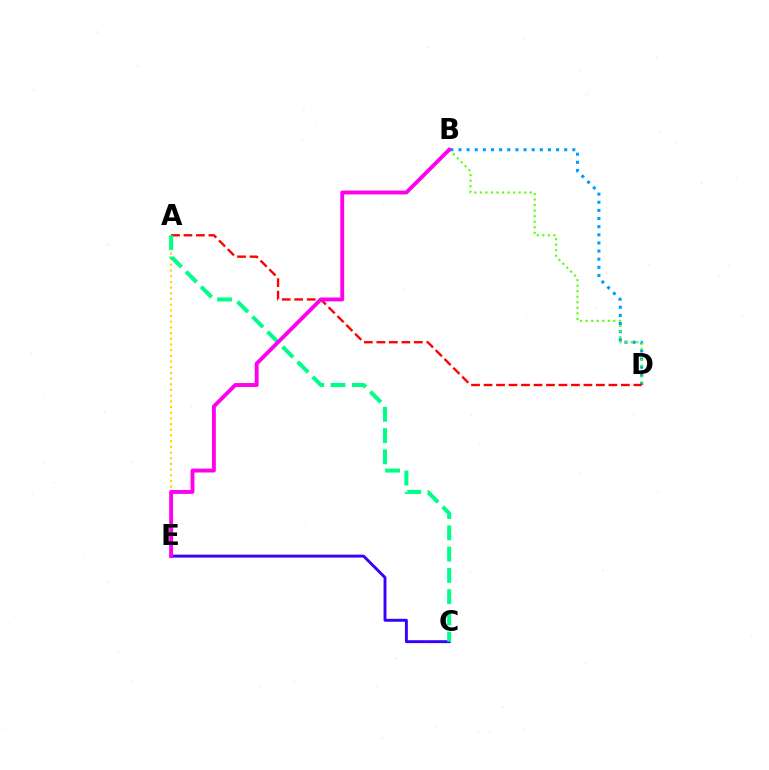{('B', 'D'): [{'color': '#009eff', 'line_style': 'dotted', 'thickness': 2.21}, {'color': '#4fff00', 'line_style': 'dotted', 'thickness': 1.5}], ('A', 'E'): [{'color': '#ffd500', 'line_style': 'dotted', 'thickness': 1.55}], ('A', 'D'): [{'color': '#ff0000', 'line_style': 'dashed', 'thickness': 1.7}], ('C', 'E'): [{'color': '#3700ff', 'line_style': 'solid', 'thickness': 2.09}], ('A', 'C'): [{'color': '#00ff86', 'line_style': 'dashed', 'thickness': 2.89}], ('B', 'E'): [{'color': '#ff00ed', 'line_style': 'solid', 'thickness': 2.79}]}